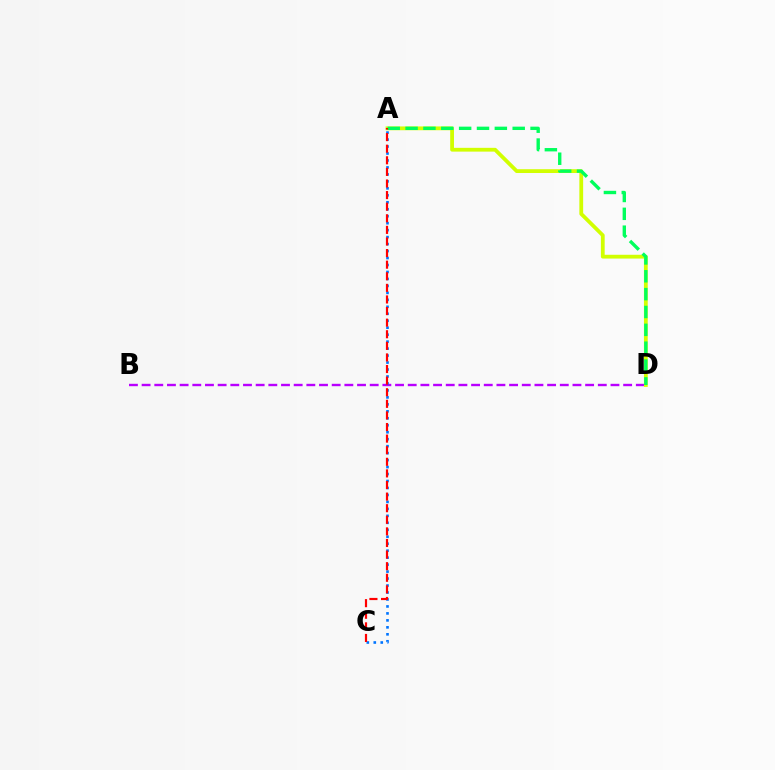{('B', 'D'): [{'color': '#b900ff', 'line_style': 'dashed', 'thickness': 1.72}], ('A', 'D'): [{'color': '#d1ff00', 'line_style': 'solid', 'thickness': 2.73}, {'color': '#00ff5c', 'line_style': 'dashed', 'thickness': 2.43}], ('A', 'C'): [{'color': '#0074ff', 'line_style': 'dotted', 'thickness': 1.89}, {'color': '#ff0000', 'line_style': 'dashed', 'thickness': 1.58}]}